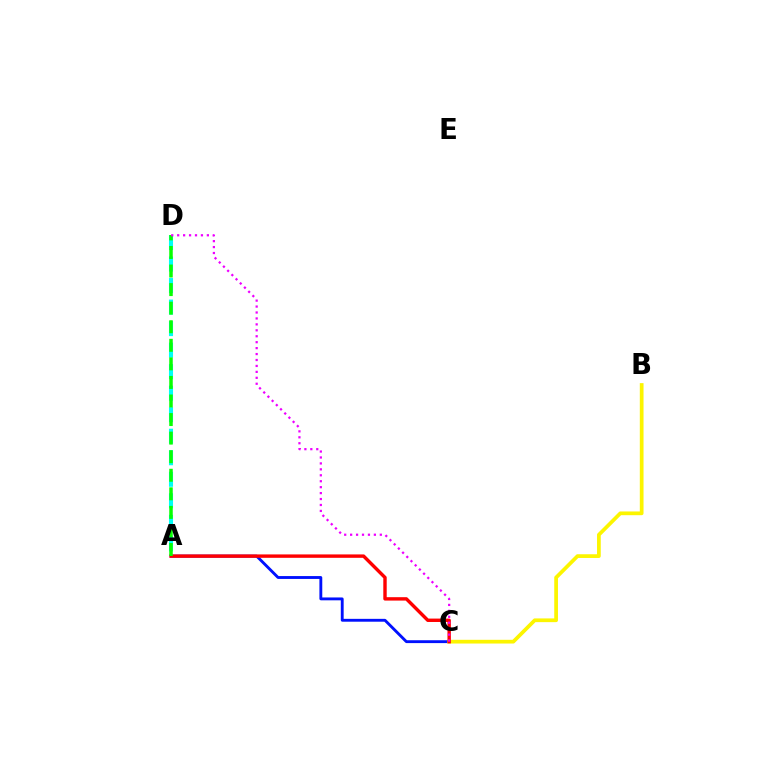{('A', 'D'): [{'color': '#00fff6', 'line_style': 'dashed', 'thickness': 2.92}, {'color': '#08ff00', 'line_style': 'dashed', 'thickness': 2.52}], ('A', 'C'): [{'color': '#0010ff', 'line_style': 'solid', 'thickness': 2.06}, {'color': '#ff0000', 'line_style': 'solid', 'thickness': 2.45}], ('B', 'C'): [{'color': '#fcf500', 'line_style': 'solid', 'thickness': 2.68}], ('C', 'D'): [{'color': '#ee00ff', 'line_style': 'dotted', 'thickness': 1.61}]}